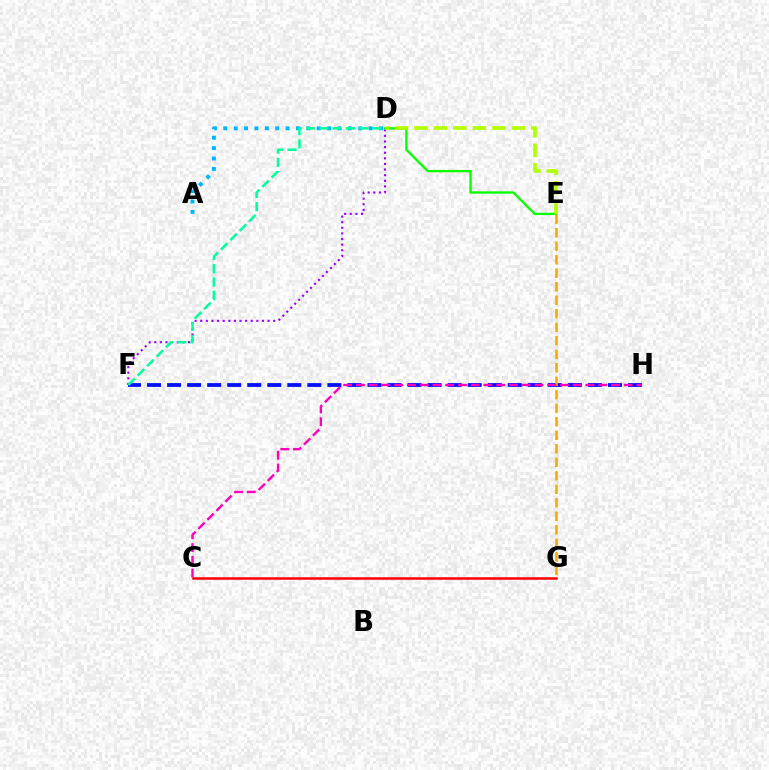{('D', 'F'): [{'color': '#9b00ff', 'line_style': 'dotted', 'thickness': 1.52}, {'color': '#00ff9d', 'line_style': 'dashed', 'thickness': 1.81}], ('F', 'H'): [{'color': '#0010ff', 'line_style': 'dashed', 'thickness': 2.72}], ('D', 'E'): [{'color': '#08ff00', 'line_style': 'solid', 'thickness': 1.66}, {'color': '#b3ff00', 'line_style': 'dashed', 'thickness': 2.65}], ('E', 'G'): [{'color': '#ffa500', 'line_style': 'dashed', 'thickness': 1.83}], ('C', 'G'): [{'color': '#ff0000', 'line_style': 'solid', 'thickness': 1.8}], ('A', 'D'): [{'color': '#00b5ff', 'line_style': 'dotted', 'thickness': 2.82}], ('C', 'H'): [{'color': '#ff00bd', 'line_style': 'dashed', 'thickness': 1.73}]}